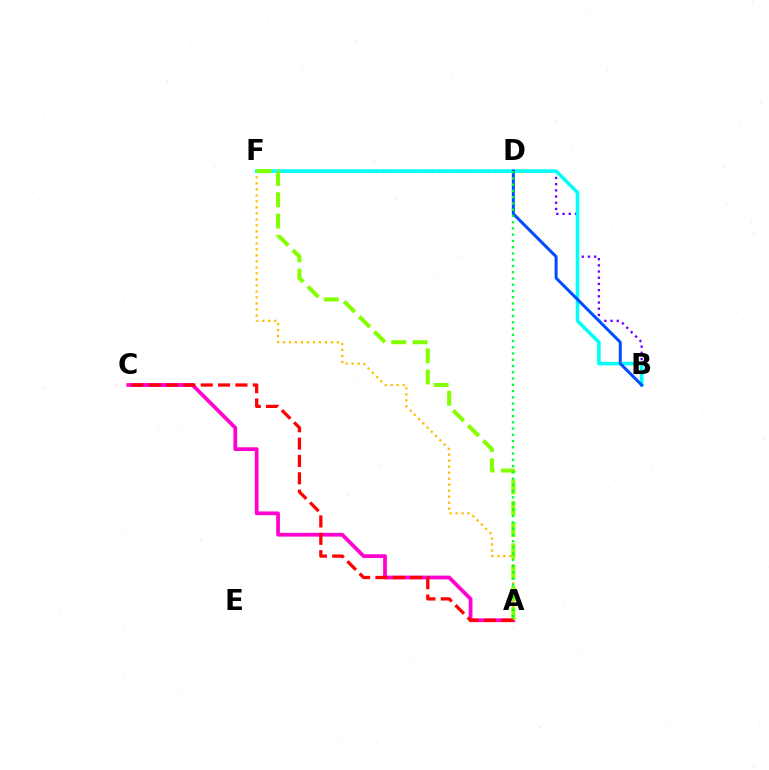{('A', 'F'): [{'color': '#ffbd00', 'line_style': 'dotted', 'thickness': 1.63}, {'color': '#84ff00', 'line_style': 'dashed', 'thickness': 2.89}], ('A', 'C'): [{'color': '#ff00cf', 'line_style': 'solid', 'thickness': 2.69}, {'color': '#ff0000', 'line_style': 'dashed', 'thickness': 2.36}], ('B', 'F'): [{'color': '#7200ff', 'line_style': 'dotted', 'thickness': 1.68}, {'color': '#00fff6', 'line_style': 'solid', 'thickness': 2.55}], ('B', 'D'): [{'color': '#004bff', 'line_style': 'solid', 'thickness': 2.15}], ('A', 'D'): [{'color': '#00ff39', 'line_style': 'dotted', 'thickness': 1.7}]}